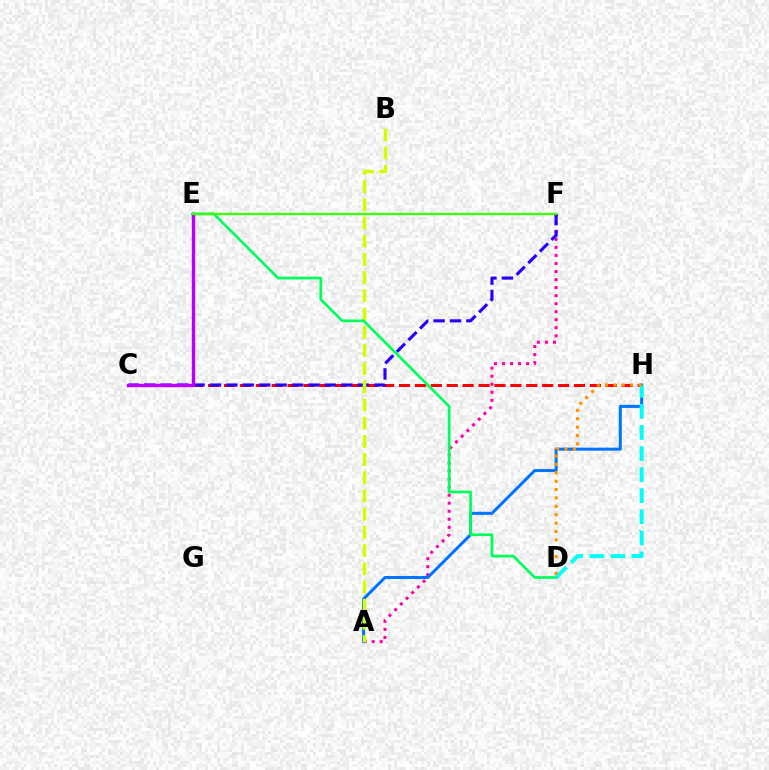{('A', 'F'): [{'color': '#ff00ac', 'line_style': 'dotted', 'thickness': 2.18}], ('C', 'H'): [{'color': '#ff0000', 'line_style': 'dashed', 'thickness': 2.16}], ('C', 'F'): [{'color': '#2500ff', 'line_style': 'dashed', 'thickness': 2.23}], ('A', 'H'): [{'color': '#0074ff', 'line_style': 'solid', 'thickness': 2.17}], ('A', 'B'): [{'color': '#d1ff00', 'line_style': 'dashed', 'thickness': 2.47}], ('D', 'E'): [{'color': '#00ff5c', 'line_style': 'solid', 'thickness': 1.95}], ('D', 'H'): [{'color': '#00fff6', 'line_style': 'dashed', 'thickness': 2.86}, {'color': '#ff9400', 'line_style': 'dotted', 'thickness': 2.28}], ('C', 'E'): [{'color': '#b900ff', 'line_style': 'solid', 'thickness': 2.43}], ('E', 'F'): [{'color': '#3dff00', 'line_style': 'solid', 'thickness': 1.67}]}